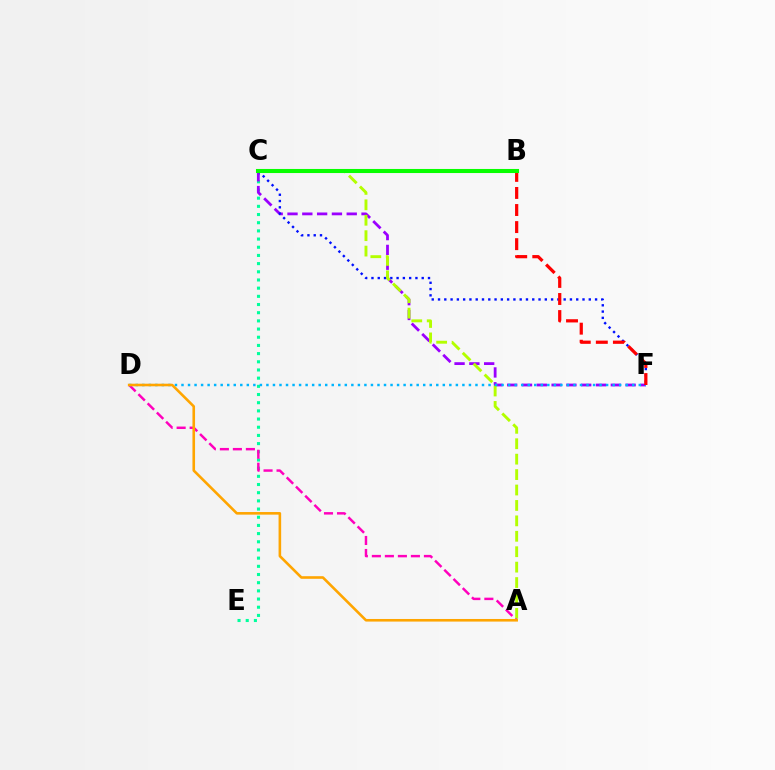{('C', 'E'): [{'color': '#00ff9d', 'line_style': 'dotted', 'thickness': 2.22}], ('C', 'F'): [{'color': '#9b00ff', 'line_style': 'dashed', 'thickness': 2.01}, {'color': '#0010ff', 'line_style': 'dotted', 'thickness': 1.71}], ('A', 'C'): [{'color': '#b3ff00', 'line_style': 'dashed', 'thickness': 2.1}], ('A', 'D'): [{'color': '#ff00bd', 'line_style': 'dashed', 'thickness': 1.77}, {'color': '#ffa500', 'line_style': 'solid', 'thickness': 1.87}], ('D', 'F'): [{'color': '#00b5ff', 'line_style': 'dotted', 'thickness': 1.77}], ('B', 'F'): [{'color': '#ff0000', 'line_style': 'dashed', 'thickness': 2.32}], ('B', 'C'): [{'color': '#08ff00', 'line_style': 'solid', 'thickness': 2.93}]}